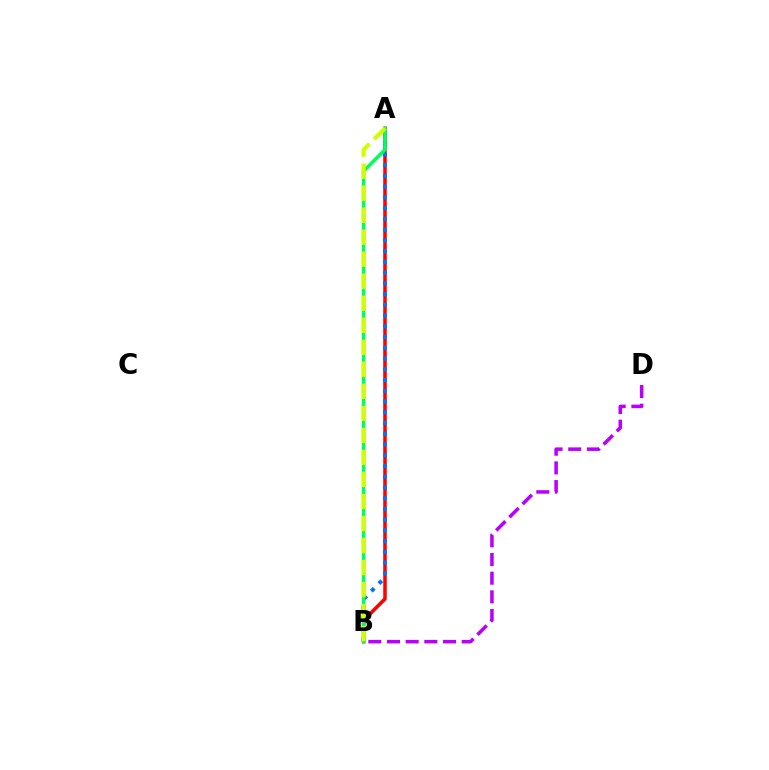{('A', 'B'): [{'color': '#ff0000', 'line_style': 'solid', 'thickness': 2.54}, {'color': '#0074ff', 'line_style': 'dotted', 'thickness': 2.92}, {'color': '#00ff5c', 'line_style': 'solid', 'thickness': 2.55}, {'color': '#d1ff00', 'line_style': 'dashed', 'thickness': 2.99}], ('B', 'D'): [{'color': '#b900ff', 'line_style': 'dashed', 'thickness': 2.54}]}